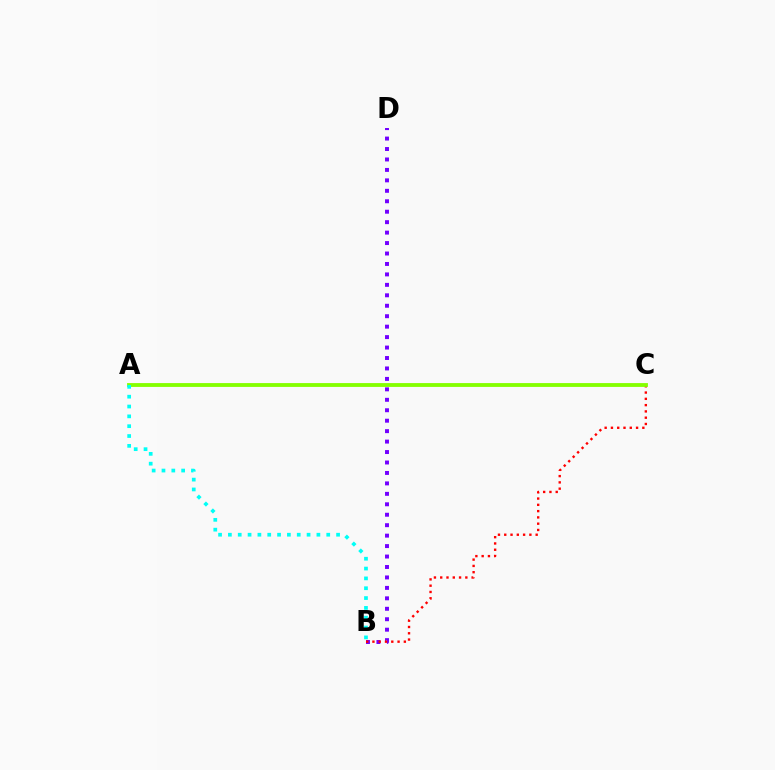{('B', 'D'): [{'color': '#7200ff', 'line_style': 'dotted', 'thickness': 2.84}], ('B', 'C'): [{'color': '#ff0000', 'line_style': 'dotted', 'thickness': 1.71}], ('A', 'C'): [{'color': '#84ff00', 'line_style': 'solid', 'thickness': 2.76}], ('A', 'B'): [{'color': '#00fff6', 'line_style': 'dotted', 'thickness': 2.67}]}